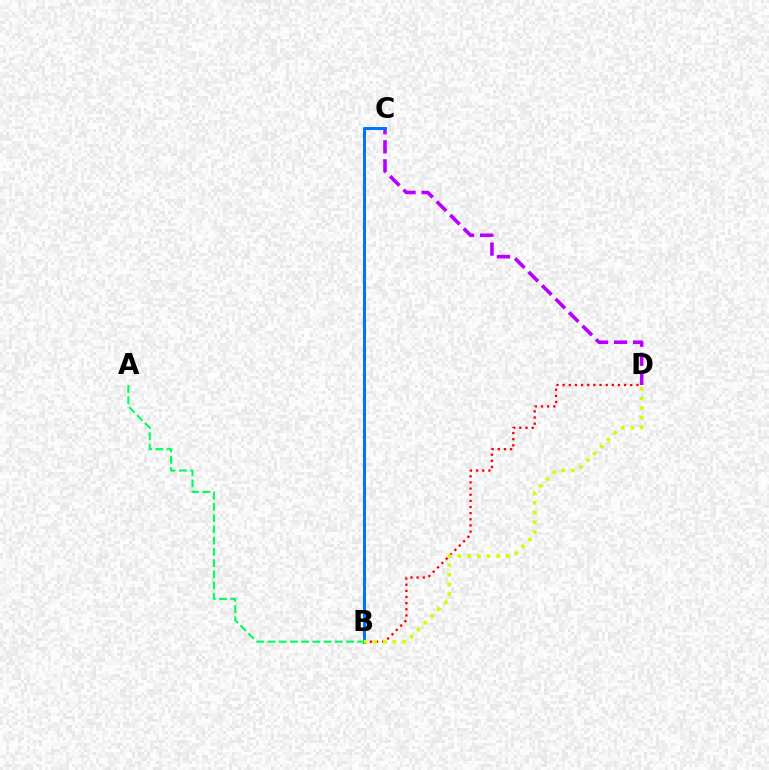{('C', 'D'): [{'color': '#b900ff', 'line_style': 'dashed', 'thickness': 2.59}], ('B', 'D'): [{'color': '#ff0000', 'line_style': 'dotted', 'thickness': 1.67}, {'color': '#d1ff00', 'line_style': 'dotted', 'thickness': 2.62}], ('B', 'C'): [{'color': '#0074ff', 'line_style': 'solid', 'thickness': 2.17}], ('A', 'B'): [{'color': '#00ff5c', 'line_style': 'dashed', 'thickness': 1.53}]}